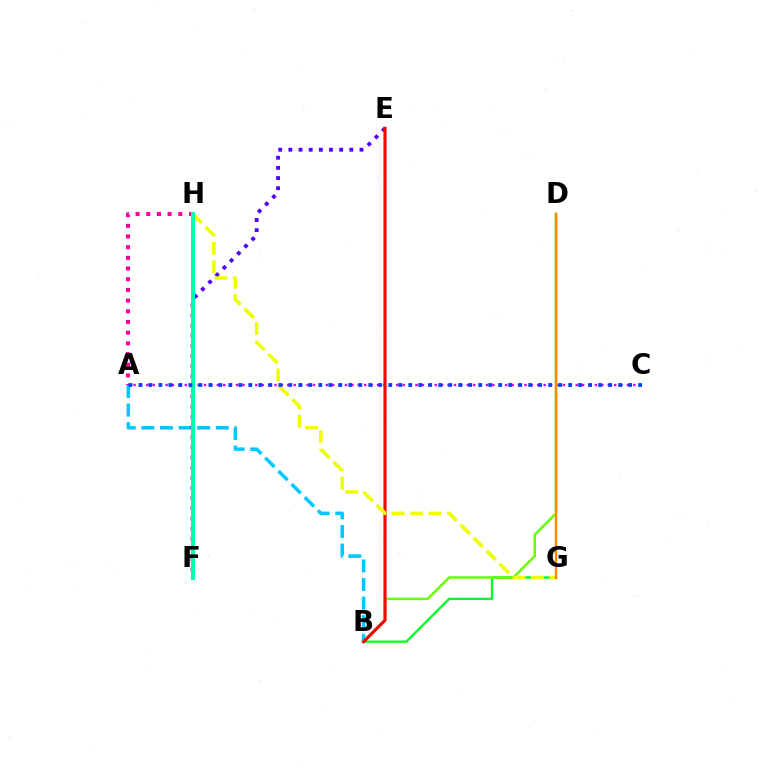{('B', 'G'): [{'color': '#00ff27', 'line_style': 'solid', 'thickness': 1.69}], ('A', 'C'): [{'color': '#d600ff', 'line_style': 'dotted', 'thickness': 1.74}, {'color': '#003fff', 'line_style': 'dotted', 'thickness': 2.72}], ('B', 'D'): [{'color': '#66ff00', 'line_style': 'solid', 'thickness': 1.8}], ('A', 'H'): [{'color': '#ff00a0', 'line_style': 'dotted', 'thickness': 2.9}], ('A', 'B'): [{'color': '#00c7ff', 'line_style': 'dashed', 'thickness': 2.53}], ('E', 'F'): [{'color': '#4f00ff', 'line_style': 'dotted', 'thickness': 2.76}], ('B', 'E'): [{'color': '#ff0000', 'line_style': 'solid', 'thickness': 2.25}], ('G', 'H'): [{'color': '#eeff00', 'line_style': 'dashed', 'thickness': 2.5}], ('D', 'G'): [{'color': '#ff8800', 'line_style': 'solid', 'thickness': 1.73}], ('F', 'H'): [{'color': '#00ffaf', 'line_style': 'solid', 'thickness': 2.89}]}